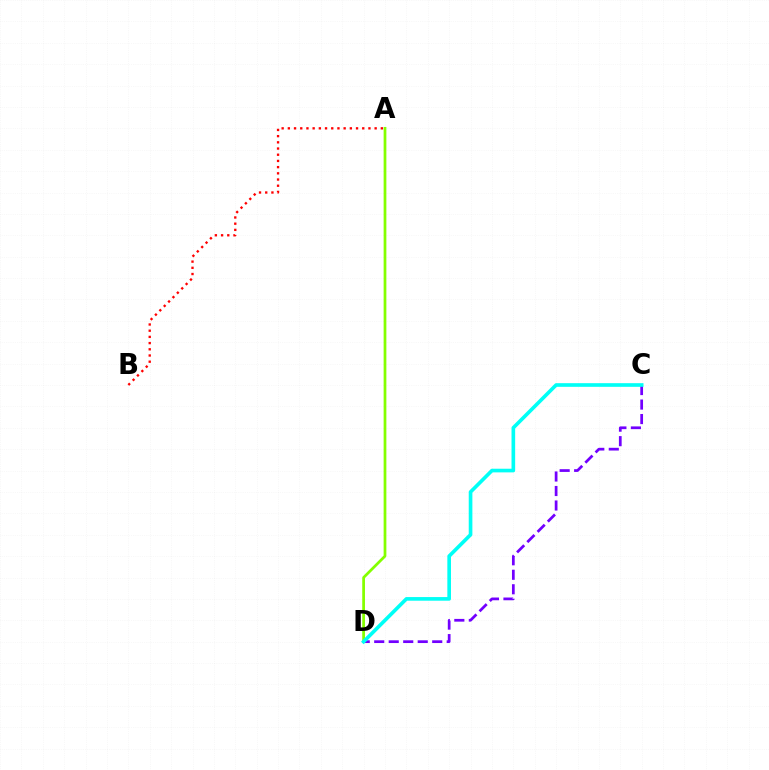{('C', 'D'): [{'color': '#7200ff', 'line_style': 'dashed', 'thickness': 1.97}, {'color': '#00fff6', 'line_style': 'solid', 'thickness': 2.63}], ('A', 'D'): [{'color': '#84ff00', 'line_style': 'solid', 'thickness': 1.97}], ('A', 'B'): [{'color': '#ff0000', 'line_style': 'dotted', 'thickness': 1.68}]}